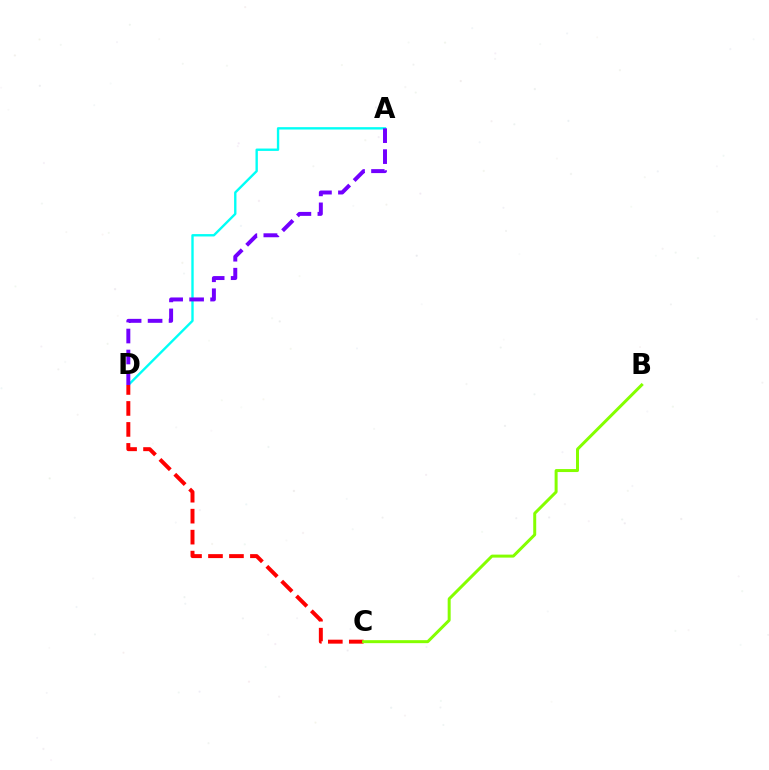{('A', 'D'): [{'color': '#00fff6', 'line_style': 'solid', 'thickness': 1.71}, {'color': '#7200ff', 'line_style': 'dashed', 'thickness': 2.85}], ('C', 'D'): [{'color': '#ff0000', 'line_style': 'dashed', 'thickness': 2.85}], ('B', 'C'): [{'color': '#84ff00', 'line_style': 'solid', 'thickness': 2.15}]}